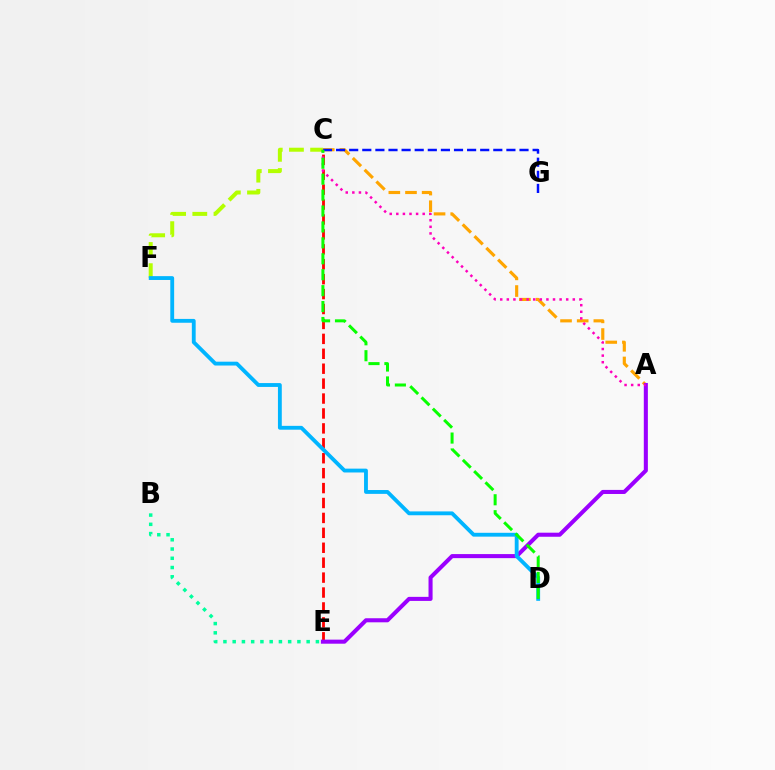{('A', 'C'): [{'color': '#ffa500', 'line_style': 'dashed', 'thickness': 2.26}, {'color': '#ff00bd', 'line_style': 'dotted', 'thickness': 1.79}], ('C', 'E'): [{'color': '#ff0000', 'line_style': 'dashed', 'thickness': 2.03}], ('C', 'F'): [{'color': '#b3ff00', 'line_style': 'dashed', 'thickness': 2.88}], ('A', 'E'): [{'color': '#9b00ff', 'line_style': 'solid', 'thickness': 2.92}], ('C', 'G'): [{'color': '#0010ff', 'line_style': 'dashed', 'thickness': 1.78}], ('D', 'F'): [{'color': '#00b5ff', 'line_style': 'solid', 'thickness': 2.77}], ('B', 'E'): [{'color': '#00ff9d', 'line_style': 'dotted', 'thickness': 2.51}], ('C', 'D'): [{'color': '#08ff00', 'line_style': 'dashed', 'thickness': 2.16}]}